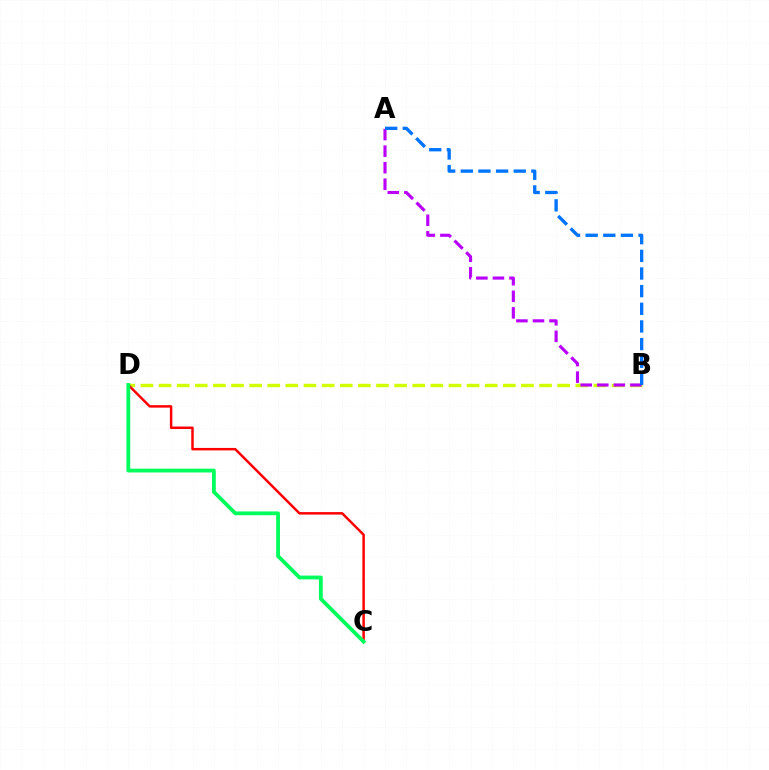{('B', 'D'): [{'color': '#d1ff00', 'line_style': 'dashed', 'thickness': 2.46}], ('A', 'B'): [{'color': '#b900ff', 'line_style': 'dashed', 'thickness': 2.25}, {'color': '#0074ff', 'line_style': 'dashed', 'thickness': 2.4}], ('C', 'D'): [{'color': '#ff0000', 'line_style': 'solid', 'thickness': 1.78}, {'color': '#00ff5c', 'line_style': 'solid', 'thickness': 2.74}]}